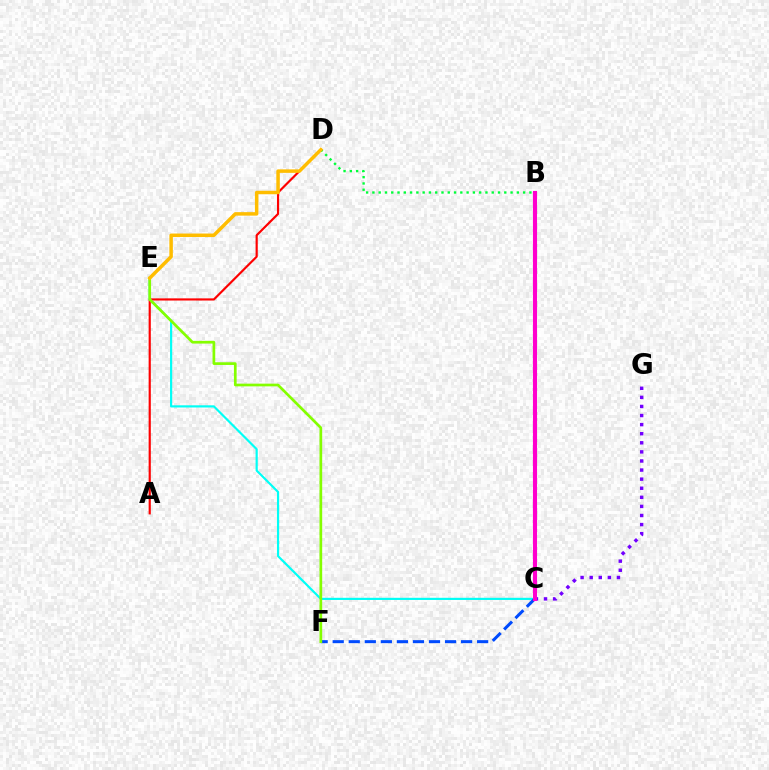{('B', 'D'): [{'color': '#00ff39', 'line_style': 'dotted', 'thickness': 1.71}], ('C', 'G'): [{'color': '#7200ff', 'line_style': 'dotted', 'thickness': 2.47}], ('A', 'D'): [{'color': '#ff0000', 'line_style': 'solid', 'thickness': 1.56}], ('C', 'E'): [{'color': '#00fff6', 'line_style': 'solid', 'thickness': 1.56}], ('C', 'F'): [{'color': '#004bff', 'line_style': 'dashed', 'thickness': 2.18}], ('E', 'F'): [{'color': '#84ff00', 'line_style': 'solid', 'thickness': 1.94}], ('B', 'C'): [{'color': '#ff00cf', 'line_style': 'solid', 'thickness': 2.96}], ('D', 'E'): [{'color': '#ffbd00', 'line_style': 'solid', 'thickness': 2.51}]}